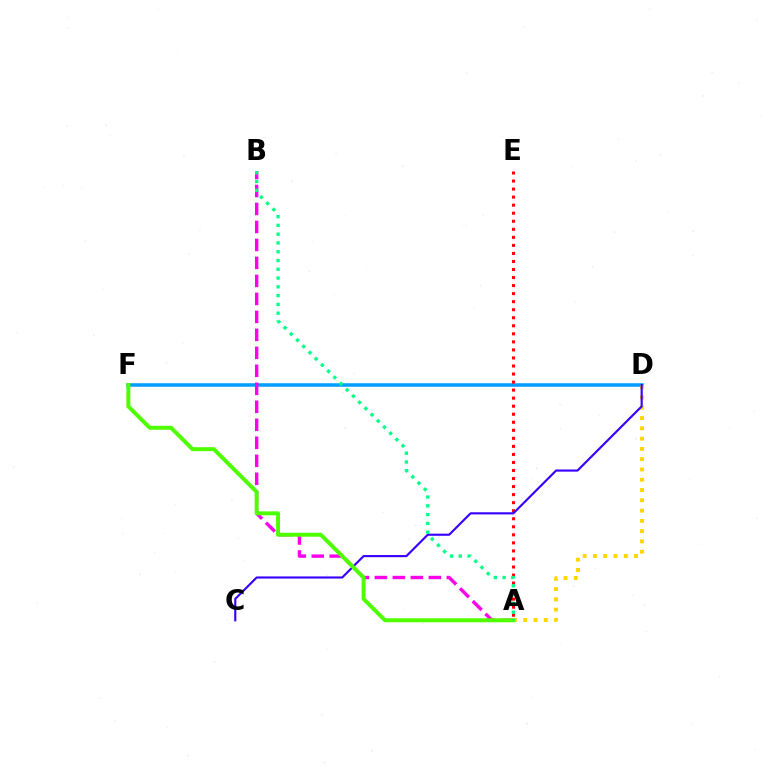{('D', 'F'): [{'color': '#009eff', 'line_style': 'solid', 'thickness': 2.55}], ('A', 'E'): [{'color': '#ff0000', 'line_style': 'dotted', 'thickness': 2.18}], ('A', 'B'): [{'color': '#ff00ed', 'line_style': 'dashed', 'thickness': 2.44}, {'color': '#00ff86', 'line_style': 'dotted', 'thickness': 2.39}], ('A', 'D'): [{'color': '#ffd500', 'line_style': 'dotted', 'thickness': 2.79}], ('C', 'D'): [{'color': '#3700ff', 'line_style': 'solid', 'thickness': 1.54}], ('A', 'F'): [{'color': '#4fff00', 'line_style': 'solid', 'thickness': 2.86}]}